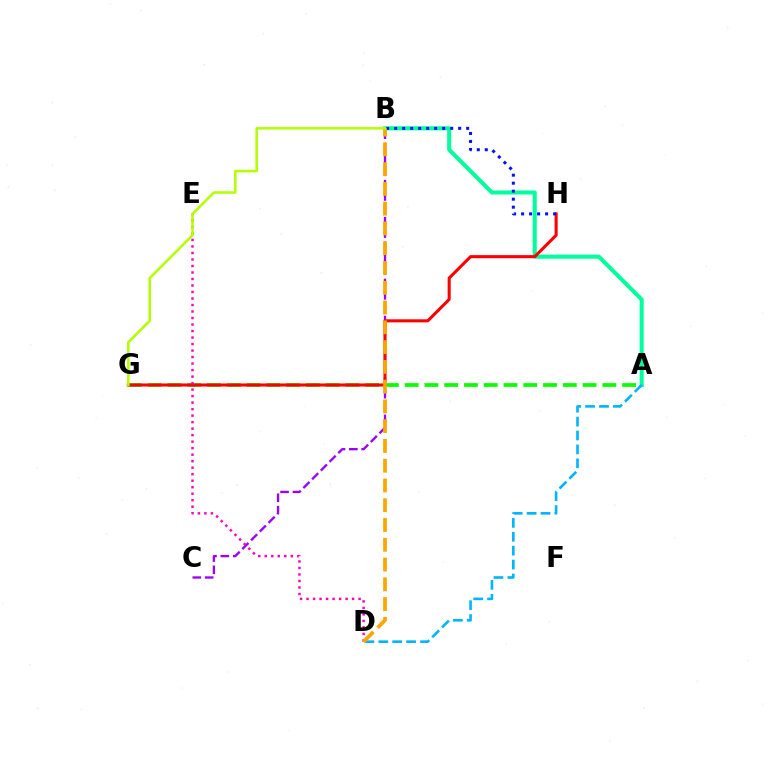{('A', 'B'): [{'color': '#00ff9d', 'line_style': 'solid', 'thickness': 2.92}], ('B', 'C'): [{'color': '#9b00ff', 'line_style': 'dashed', 'thickness': 1.68}], ('A', 'G'): [{'color': '#08ff00', 'line_style': 'dashed', 'thickness': 2.69}], ('G', 'H'): [{'color': '#ff0000', 'line_style': 'solid', 'thickness': 2.21}], ('D', 'E'): [{'color': '#ff00bd', 'line_style': 'dotted', 'thickness': 1.77}], ('A', 'D'): [{'color': '#00b5ff', 'line_style': 'dashed', 'thickness': 1.89}], ('B', 'H'): [{'color': '#0010ff', 'line_style': 'dotted', 'thickness': 2.17}], ('B', 'D'): [{'color': '#ffa500', 'line_style': 'dashed', 'thickness': 2.69}], ('B', 'G'): [{'color': '#b3ff00', 'line_style': 'solid', 'thickness': 1.83}]}